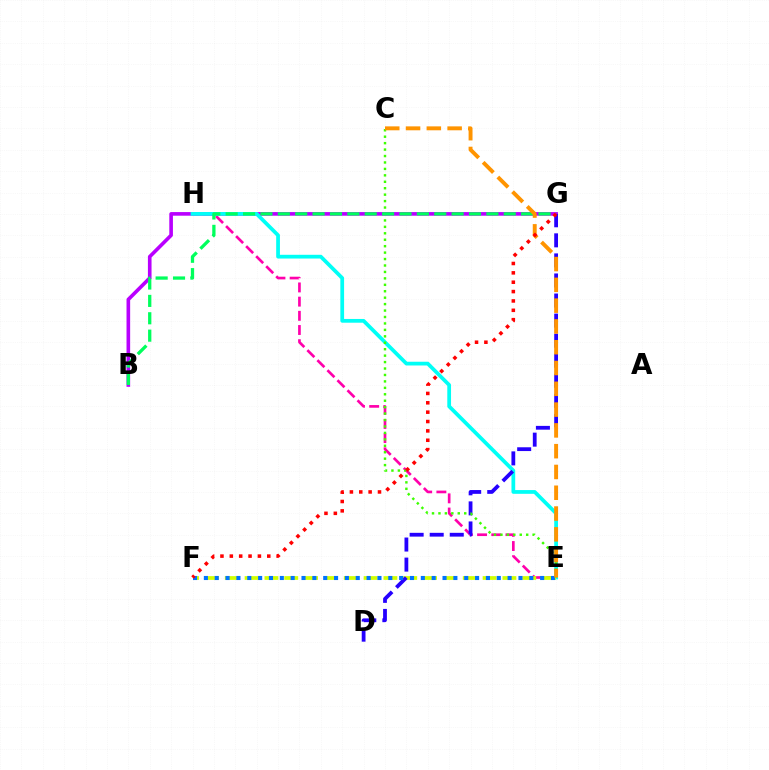{('E', 'H'): [{'color': '#ff00ac', 'line_style': 'dashed', 'thickness': 1.93}, {'color': '#00fff6', 'line_style': 'solid', 'thickness': 2.7}], ('B', 'G'): [{'color': '#b900ff', 'line_style': 'solid', 'thickness': 2.61}, {'color': '#00ff5c', 'line_style': 'dashed', 'thickness': 2.36}], ('E', 'F'): [{'color': '#d1ff00', 'line_style': 'dashed', 'thickness': 2.69}, {'color': '#0074ff', 'line_style': 'dotted', 'thickness': 2.95}], ('D', 'G'): [{'color': '#2500ff', 'line_style': 'dashed', 'thickness': 2.73}], ('C', 'E'): [{'color': '#3dff00', 'line_style': 'dotted', 'thickness': 1.75}, {'color': '#ff9400', 'line_style': 'dashed', 'thickness': 2.82}], ('F', 'G'): [{'color': '#ff0000', 'line_style': 'dotted', 'thickness': 2.54}]}